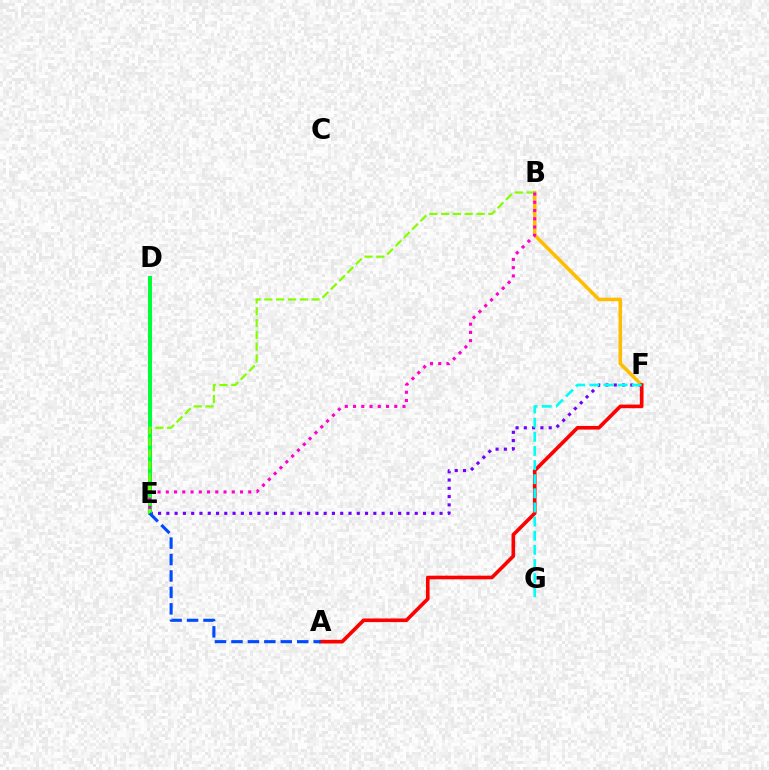{('E', 'F'): [{'color': '#7200ff', 'line_style': 'dotted', 'thickness': 2.25}], ('B', 'F'): [{'color': '#ffbd00', 'line_style': 'solid', 'thickness': 2.55}], ('D', 'E'): [{'color': '#00ff39', 'line_style': 'solid', 'thickness': 2.88}], ('A', 'F'): [{'color': '#ff0000', 'line_style': 'solid', 'thickness': 2.62}], ('B', 'E'): [{'color': '#84ff00', 'line_style': 'dashed', 'thickness': 1.6}, {'color': '#ff00cf', 'line_style': 'dotted', 'thickness': 2.24}], ('F', 'G'): [{'color': '#00fff6', 'line_style': 'dashed', 'thickness': 1.92}], ('A', 'E'): [{'color': '#004bff', 'line_style': 'dashed', 'thickness': 2.23}]}